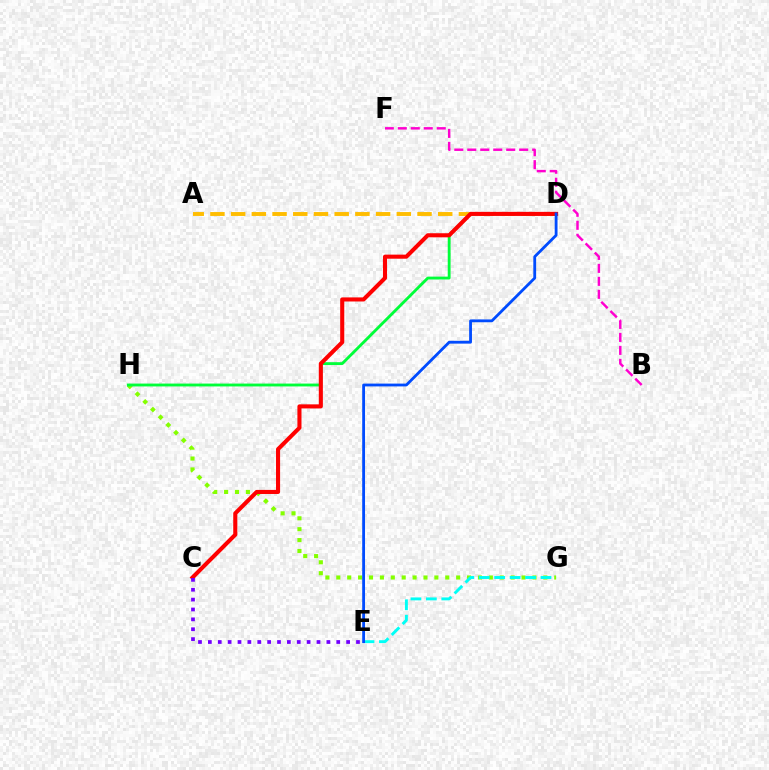{('B', 'F'): [{'color': '#ff00cf', 'line_style': 'dashed', 'thickness': 1.76}], ('A', 'D'): [{'color': '#ffbd00', 'line_style': 'dashed', 'thickness': 2.81}], ('G', 'H'): [{'color': '#84ff00', 'line_style': 'dotted', 'thickness': 2.96}], ('D', 'H'): [{'color': '#00ff39', 'line_style': 'solid', 'thickness': 2.06}], ('E', 'G'): [{'color': '#00fff6', 'line_style': 'dashed', 'thickness': 2.1}], ('C', 'D'): [{'color': '#ff0000', 'line_style': 'solid', 'thickness': 2.94}], ('D', 'E'): [{'color': '#004bff', 'line_style': 'solid', 'thickness': 2.03}], ('C', 'E'): [{'color': '#7200ff', 'line_style': 'dotted', 'thickness': 2.68}]}